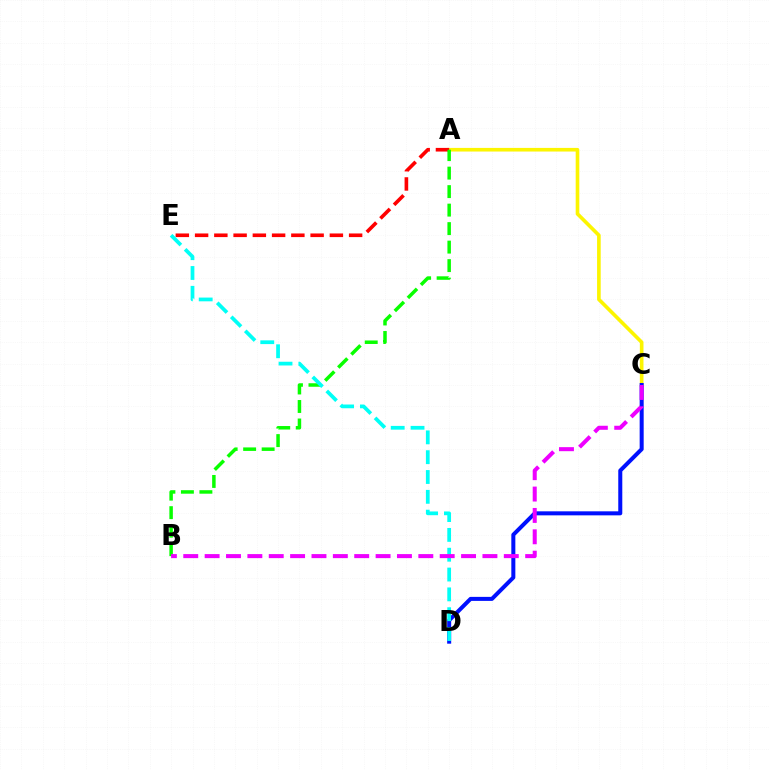{('A', 'C'): [{'color': '#fcf500', 'line_style': 'solid', 'thickness': 2.61}], ('A', 'E'): [{'color': '#ff0000', 'line_style': 'dashed', 'thickness': 2.62}], ('C', 'D'): [{'color': '#0010ff', 'line_style': 'solid', 'thickness': 2.9}], ('A', 'B'): [{'color': '#08ff00', 'line_style': 'dashed', 'thickness': 2.51}], ('D', 'E'): [{'color': '#00fff6', 'line_style': 'dashed', 'thickness': 2.69}], ('B', 'C'): [{'color': '#ee00ff', 'line_style': 'dashed', 'thickness': 2.9}]}